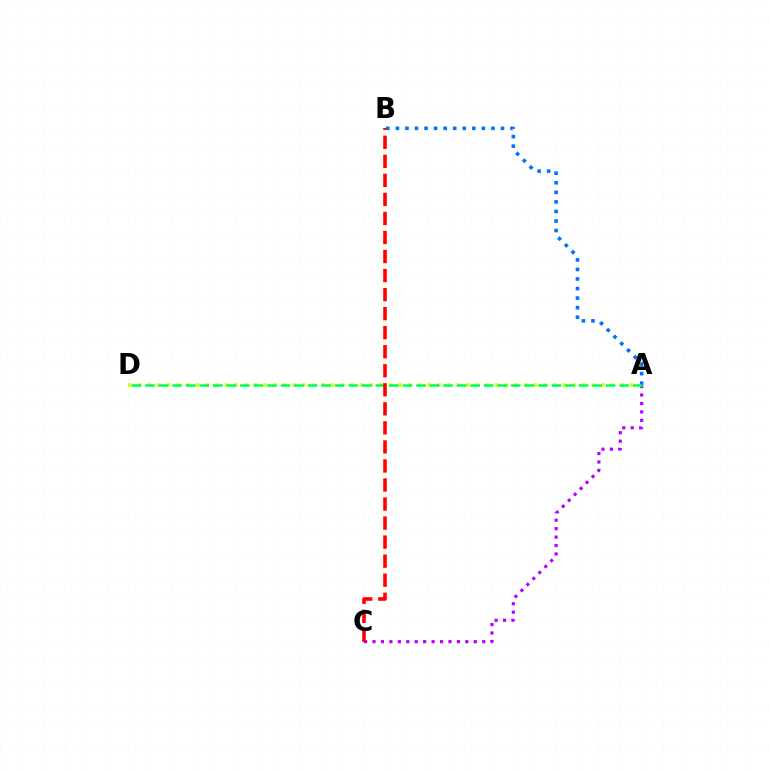{('A', 'C'): [{'color': '#b900ff', 'line_style': 'dotted', 'thickness': 2.29}], ('A', 'D'): [{'color': '#d1ff00', 'line_style': 'dotted', 'thickness': 2.62}, {'color': '#00ff5c', 'line_style': 'dashed', 'thickness': 1.84}], ('A', 'B'): [{'color': '#0074ff', 'line_style': 'dotted', 'thickness': 2.6}], ('B', 'C'): [{'color': '#ff0000', 'line_style': 'dashed', 'thickness': 2.59}]}